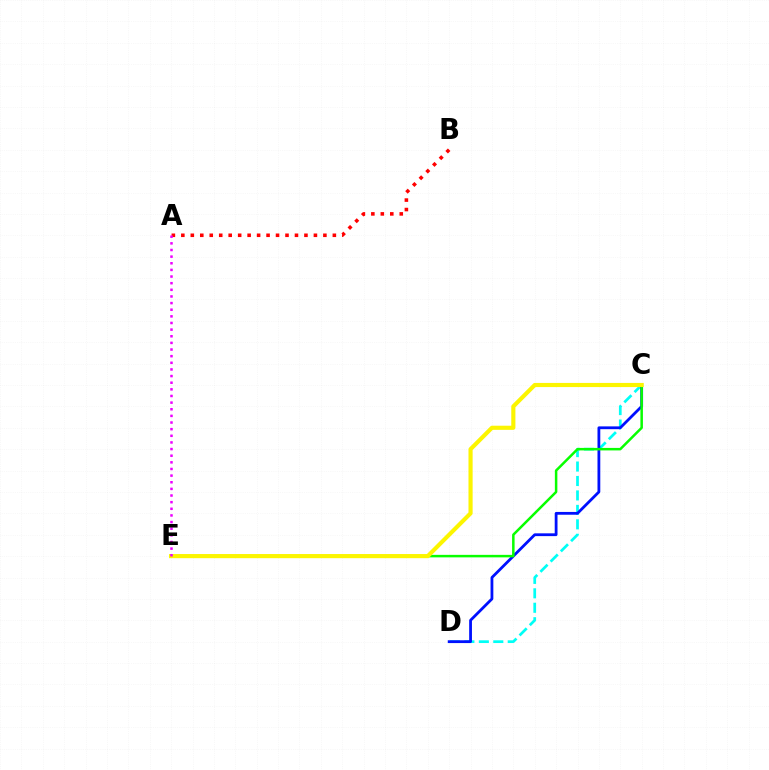{('C', 'D'): [{'color': '#00fff6', 'line_style': 'dashed', 'thickness': 1.96}, {'color': '#0010ff', 'line_style': 'solid', 'thickness': 2.01}], ('C', 'E'): [{'color': '#08ff00', 'line_style': 'solid', 'thickness': 1.81}, {'color': '#fcf500', 'line_style': 'solid', 'thickness': 2.98}], ('A', 'B'): [{'color': '#ff0000', 'line_style': 'dotted', 'thickness': 2.57}], ('A', 'E'): [{'color': '#ee00ff', 'line_style': 'dotted', 'thickness': 1.8}]}